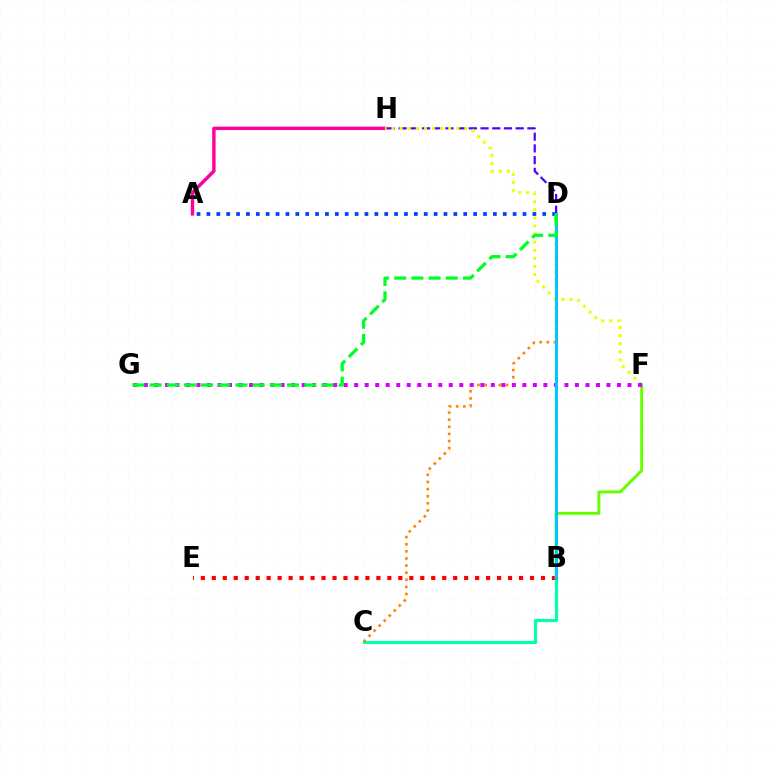{('B', 'C'): [{'color': '#00ffaf', 'line_style': 'solid', 'thickness': 2.27}], ('D', 'H'): [{'color': '#4f00ff', 'line_style': 'dashed', 'thickness': 1.59}], ('A', 'H'): [{'color': '#ff00a0', 'line_style': 'solid', 'thickness': 2.47}], ('B', 'E'): [{'color': '#ff0000', 'line_style': 'dotted', 'thickness': 2.98}], ('A', 'D'): [{'color': '#003fff', 'line_style': 'dotted', 'thickness': 2.68}], ('C', 'D'): [{'color': '#ff8800', 'line_style': 'dotted', 'thickness': 1.93}], ('F', 'H'): [{'color': '#eeff00', 'line_style': 'dotted', 'thickness': 2.2}], ('B', 'F'): [{'color': '#66ff00', 'line_style': 'solid', 'thickness': 2.13}], ('F', 'G'): [{'color': '#d600ff', 'line_style': 'dotted', 'thickness': 2.86}], ('B', 'D'): [{'color': '#00c7ff', 'line_style': 'solid', 'thickness': 2.15}], ('D', 'G'): [{'color': '#00ff27', 'line_style': 'dashed', 'thickness': 2.33}]}